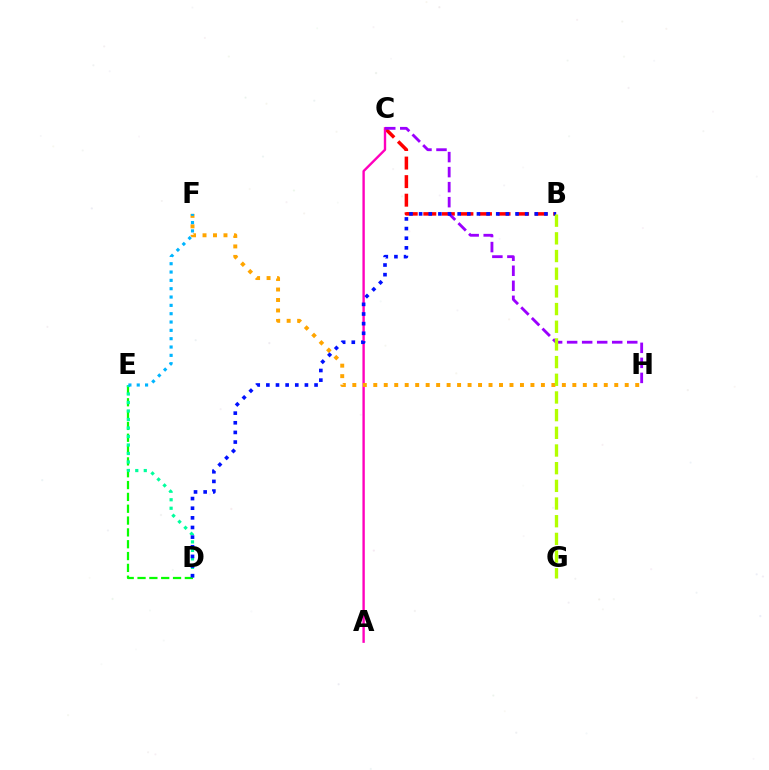{('B', 'C'): [{'color': '#ff0000', 'line_style': 'dashed', 'thickness': 2.52}], ('A', 'C'): [{'color': '#ff00bd', 'line_style': 'solid', 'thickness': 1.71}], ('D', 'E'): [{'color': '#08ff00', 'line_style': 'dashed', 'thickness': 1.61}, {'color': '#00ff9d', 'line_style': 'dotted', 'thickness': 2.31}], ('C', 'H'): [{'color': '#9b00ff', 'line_style': 'dashed', 'thickness': 2.04}], ('F', 'H'): [{'color': '#ffa500', 'line_style': 'dotted', 'thickness': 2.85}], ('E', 'F'): [{'color': '#00b5ff', 'line_style': 'dotted', 'thickness': 2.26}], ('B', 'D'): [{'color': '#0010ff', 'line_style': 'dotted', 'thickness': 2.62}], ('B', 'G'): [{'color': '#b3ff00', 'line_style': 'dashed', 'thickness': 2.4}]}